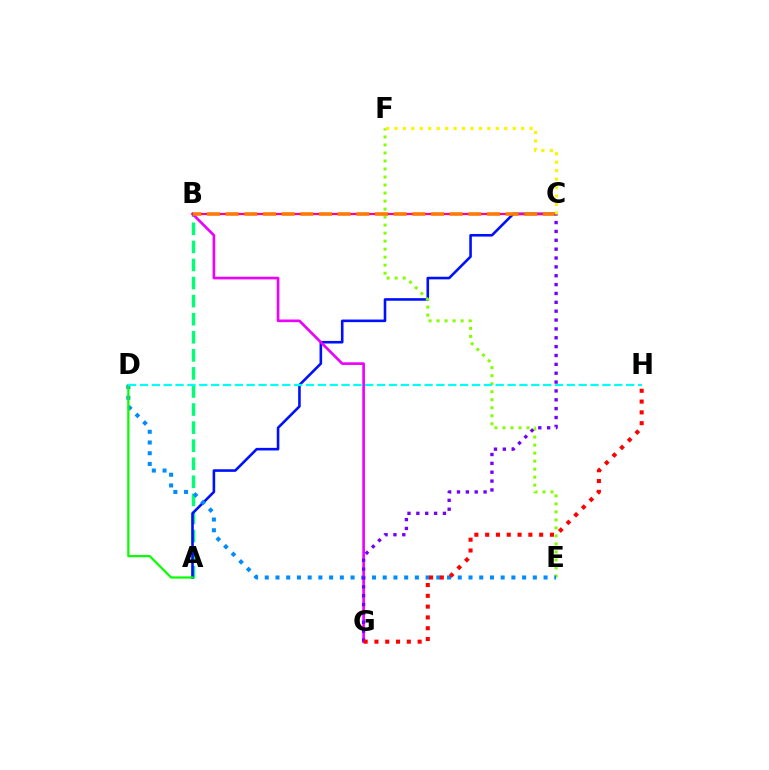{('A', 'B'): [{'color': '#00ff74', 'line_style': 'dashed', 'thickness': 2.45}], ('A', 'C'): [{'color': '#0010ff', 'line_style': 'solid', 'thickness': 1.87}], ('E', 'F'): [{'color': '#84ff00', 'line_style': 'dotted', 'thickness': 2.18}], ('D', 'E'): [{'color': '#008cff', 'line_style': 'dotted', 'thickness': 2.91}], ('A', 'D'): [{'color': '#08ff00', 'line_style': 'solid', 'thickness': 1.6}], ('B', 'G'): [{'color': '#ee00ff', 'line_style': 'solid', 'thickness': 1.91}], ('D', 'H'): [{'color': '#00fff6', 'line_style': 'dashed', 'thickness': 1.61}], ('B', 'C'): [{'color': '#ff0094', 'line_style': 'solid', 'thickness': 1.63}, {'color': '#ff7c00', 'line_style': 'dashed', 'thickness': 2.54}], ('C', 'G'): [{'color': '#7200ff', 'line_style': 'dotted', 'thickness': 2.41}], ('C', 'F'): [{'color': '#fcf500', 'line_style': 'dotted', 'thickness': 2.3}], ('G', 'H'): [{'color': '#ff0000', 'line_style': 'dotted', 'thickness': 2.93}]}